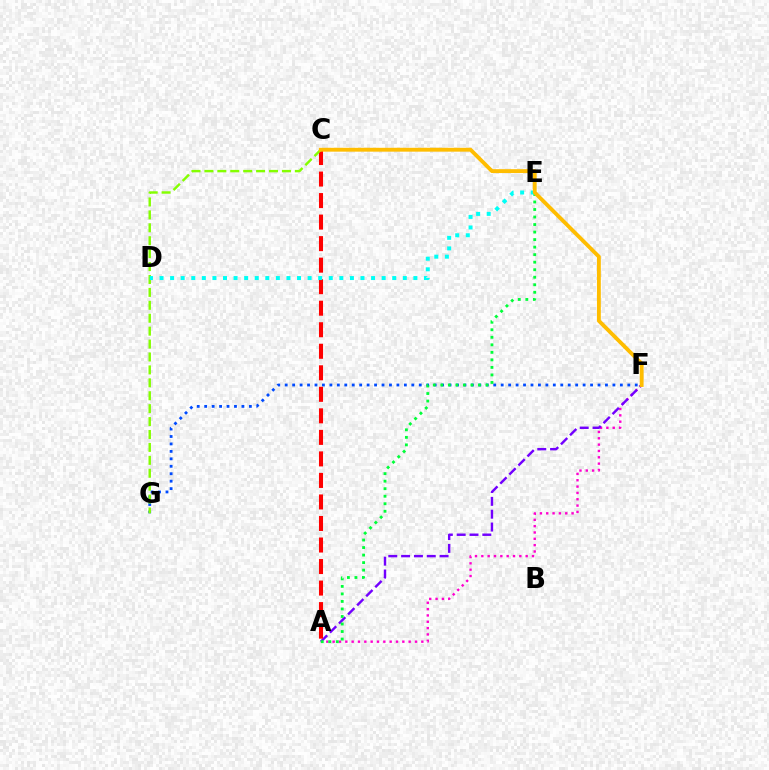{('F', 'G'): [{'color': '#004bff', 'line_style': 'dotted', 'thickness': 2.02}], ('A', 'F'): [{'color': '#ff00cf', 'line_style': 'dotted', 'thickness': 1.72}, {'color': '#7200ff', 'line_style': 'dashed', 'thickness': 1.74}], ('A', 'C'): [{'color': '#ff0000', 'line_style': 'dashed', 'thickness': 2.92}], ('C', 'G'): [{'color': '#84ff00', 'line_style': 'dashed', 'thickness': 1.76}], ('A', 'E'): [{'color': '#00ff39', 'line_style': 'dotted', 'thickness': 2.04}], ('D', 'E'): [{'color': '#00fff6', 'line_style': 'dotted', 'thickness': 2.87}], ('C', 'F'): [{'color': '#ffbd00', 'line_style': 'solid', 'thickness': 2.78}]}